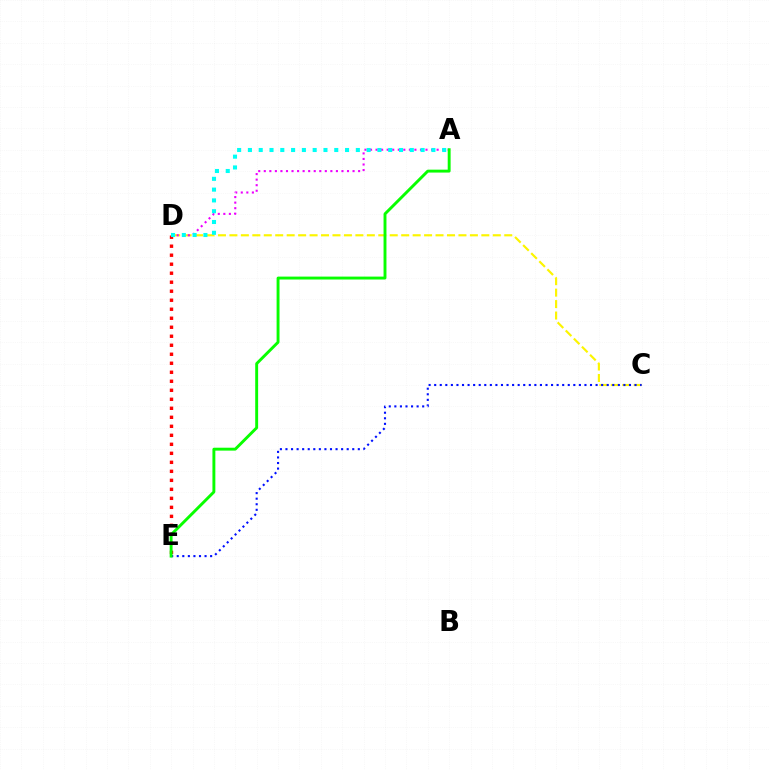{('D', 'E'): [{'color': '#ff0000', 'line_style': 'dotted', 'thickness': 2.45}], ('C', 'D'): [{'color': '#fcf500', 'line_style': 'dashed', 'thickness': 1.56}], ('A', 'D'): [{'color': '#ee00ff', 'line_style': 'dotted', 'thickness': 1.51}, {'color': '#00fff6', 'line_style': 'dotted', 'thickness': 2.93}], ('C', 'E'): [{'color': '#0010ff', 'line_style': 'dotted', 'thickness': 1.51}], ('A', 'E'): [{'color': '#08ff00', 'line_style': 'solid', 'thickness': 2.09}]}